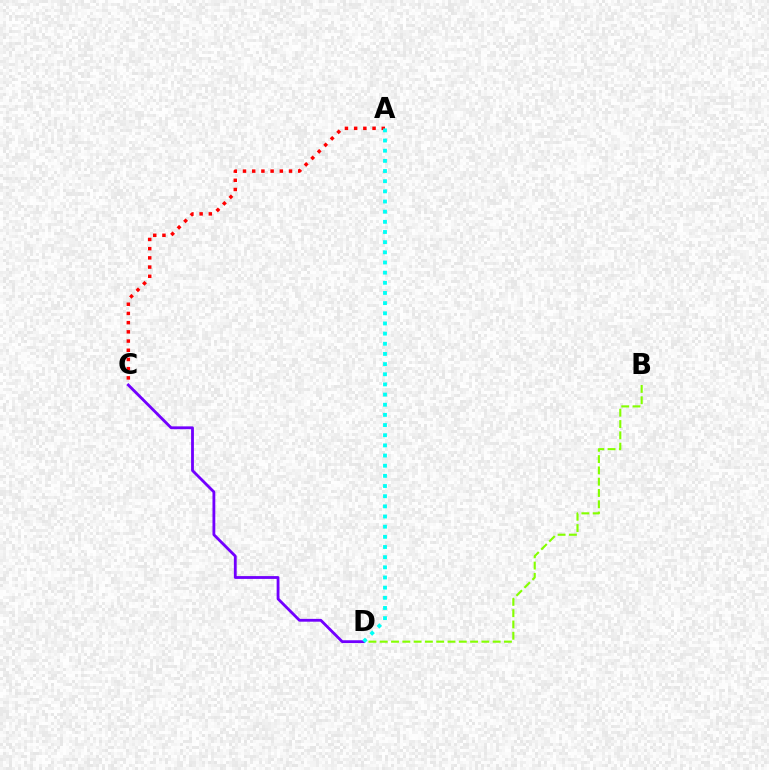{('A', 'C'): [{'color': '#ff0000', 'line_style': 'dotted', 'thickness': 2.5}], ('B', 'D'): [{'color': '#84ff00', 'line_style': 'dashed', 'thickness': 1.53}], ('C', 'D'): [{'color': '#7200ff', 'line_style': 'solid', 'thickness': 2.03}], ('A', 'D'): [{'color': '#00fff6', 'line_style': 'dotted', 'thickness': 2.76}]}